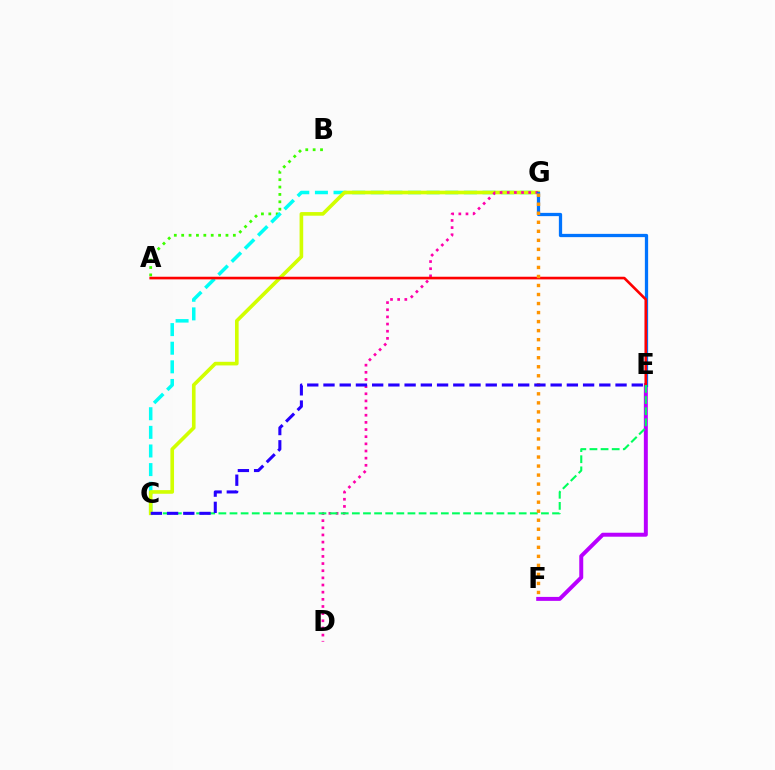{('A', 'B'): [{'color': '#3dff00', 'line_style': 'dotted', 'thickness': 2.01}], ('E', 'F'): [{'color': '#b900ff', 'line_style': 'solid', 'thickness': 2.85}], ('C', 'G'): [{'color': '#00fff6', 'line_style': 'dashed', 'thickness': 2.53}, {'color': '#d1ff00', 'line_style': 'solid', 'thickness': 2.62}], ('D', 'G'): [{'color': '#ff00ac', 'line_style': 'dotted', 'thickness': 1.94}], ('E', 'G'): [{'color': '#0074ff', 'line_style': 'solid', 'thickness': 2.35}], ('A', 'E'): [{'color': '#ff0000', 'line_style': 'solid', 'thickness': 1.89}], ('C', 'E'): [{'color': '#00ff5c', 'line_style': 'dashed', 'thickness': 1.51}, {'color': '#2500ff', 'line_style': 'dashed', 'thickness': 2.2}], ('F', 'G'): [{'color': '#ff9400', 'line_style': 'dotted', 'thickness': 2.45}]}